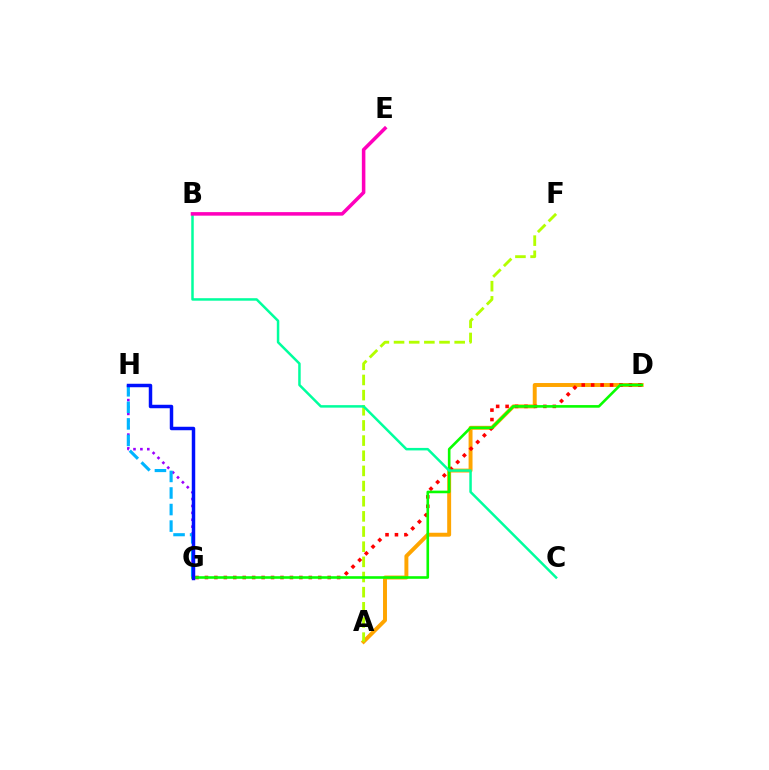{('A', 'D'): [{'color': '#ffa500', 'line_style': 'solid', 'thickness': 2.83}], ('A', 'F'): [{'color': '#b3ff00', 'line_style': 'dashed', 'thickness': 2.06}], ('D', 'G'): [{'color': '#ff0000', 'line_style': 'dotted', 'thickness': 2.57}, {'color': '#08ff00', 'line_style': 'solid', 'thickness': 1.88}], ('G', 'H'): [{'color': '#9b00ff', 'line_style': 'dotted', 'thickness': 1.88}, {'color': '#00b5ff', 'line_style': 'dashed', 'thickness': 2.25}, {'color': '#0010ff', 'line_style': 'solid', 'thickness': 2.5}], ('B', 'C'): [{'color': '#00ff9d', 'line_style': 'solid', 'thickness': 1.8}], ('B', 'E'): [{'color': '#ff00bd', 'line_style': 'solid', 'thickness': 2.54}]}